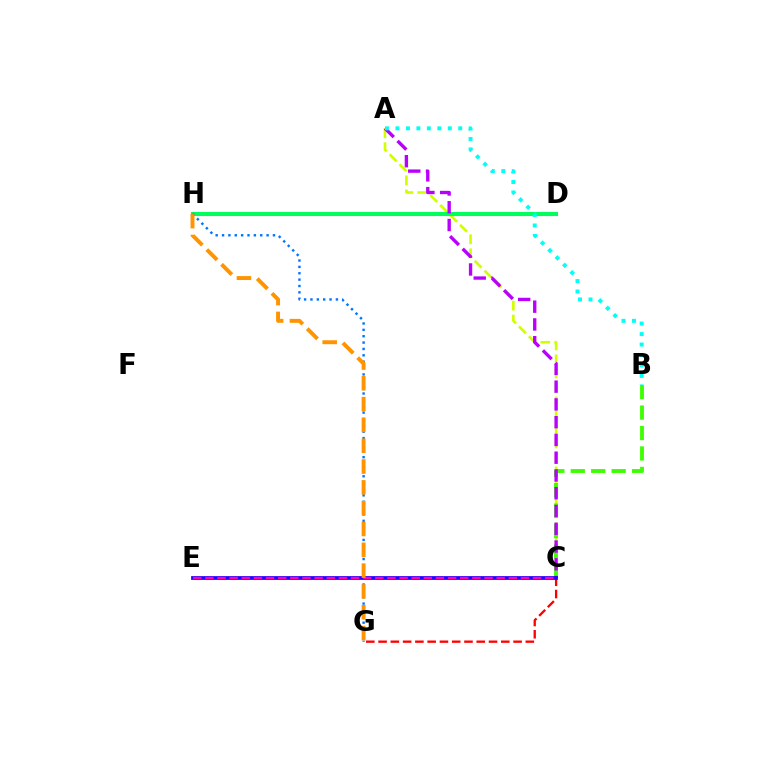{('A', 'C'): [{'color': '#d1ff00', 'line_style': 'dashed', 'thickness': 1.9}, {'color': '#b900ff', 'line_style': 'dashed', 'thickness': 2.41}], ('B', 'C'): [{'color': '#3dff00', 'line_style': 'dashed', 'thickness': 2.78}], ('D', 'H'): [{'color': '#00ff5c', 'line_style': 'solid', 'thickness': 2.95}], ('C', 'G'): [{'color': '#ff0000', 'line_style': 'dashed', 'thickness': 1.67}], ('G', 'H'): [{'color': '#0074ff', 'line_style': 'dotted', 'thickness': 1.73}, {'color': '#ff9400', 'line_style': 'dashed', 'thickness': 2.83}], ('C', 'E'): [{'color': '#2500ff', 'line_style': 'solid', 'thickness': 2.71}, {'color': '#ff00ac', 'line_style': 'dashed', 'thickness': 1.65}], ('A', 'B'): [{'color': '#00fff6', 'line_style': 'dotted', 'thickness': 2.84}]}